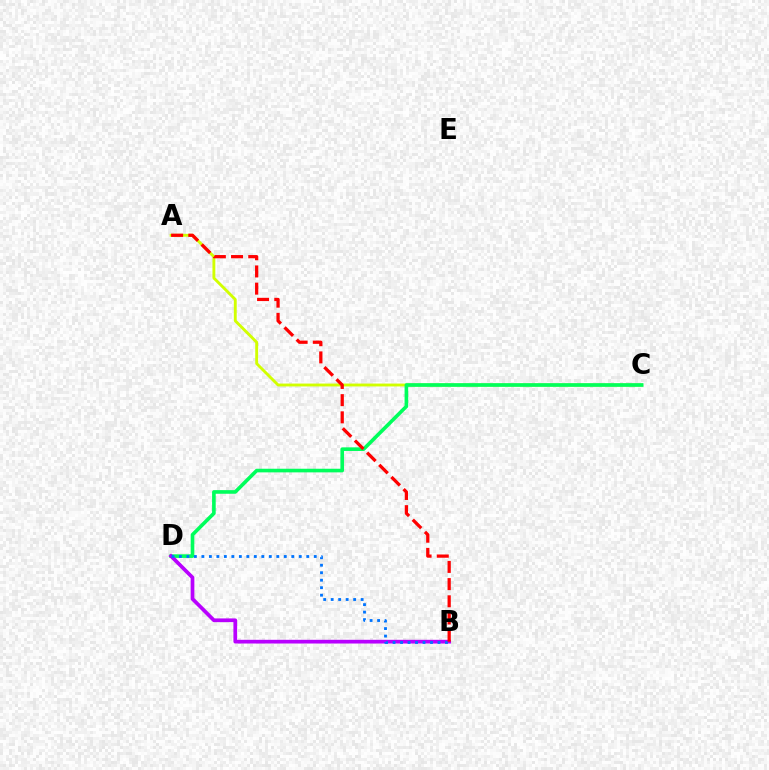{('A', 'C'): [{'color': '#d1ff00', 'line_style': 'solid', 'thickness': 2.07}], ('C', 'D'): [{'color': '#00ff5c', 'line_style': 'solid', 'thickness': 2.61}], ('B', 'D'): [{'color': '#b900ff', 'line_style': 'solid', 'thickness': 2.68}, {'color': '#0074ff', 'line_style': 'dotted', 'thickness': 2.04}], ('A', 'B'): [{'color': '#ff0000', 'line_style': 'dashed', 'thickness': 2.34}]}